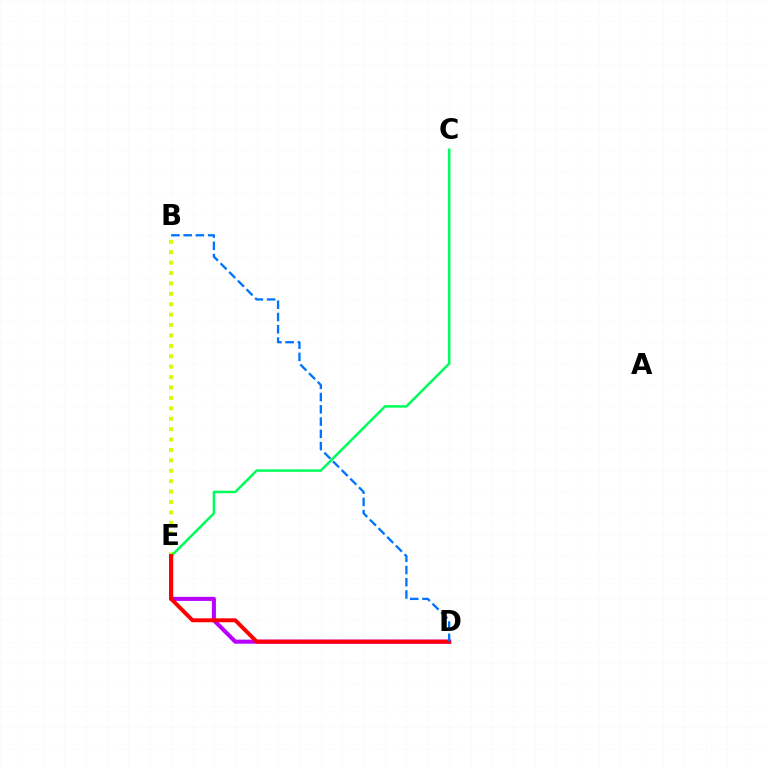{('B', 'E'): [{'color': '#d1ff00', 'line_style': 'dotted', 'thickness': 2.83}], ('D', 'E'): [{'color': '#b900ff', 'line_style': 'solid', 'thickness': 2.92}, {'color': '#ff0000', 'line_style': 'solid', 'thickness': 2.84}], ('C', 'E'): [{'color': '#00ff5c', 'line_style': 'solid', 'thickness': 1.82}], ('B', 'D'): [{'color': '#0074ff', 'line_style': 'dashed', 'thickness': 1.67}]}